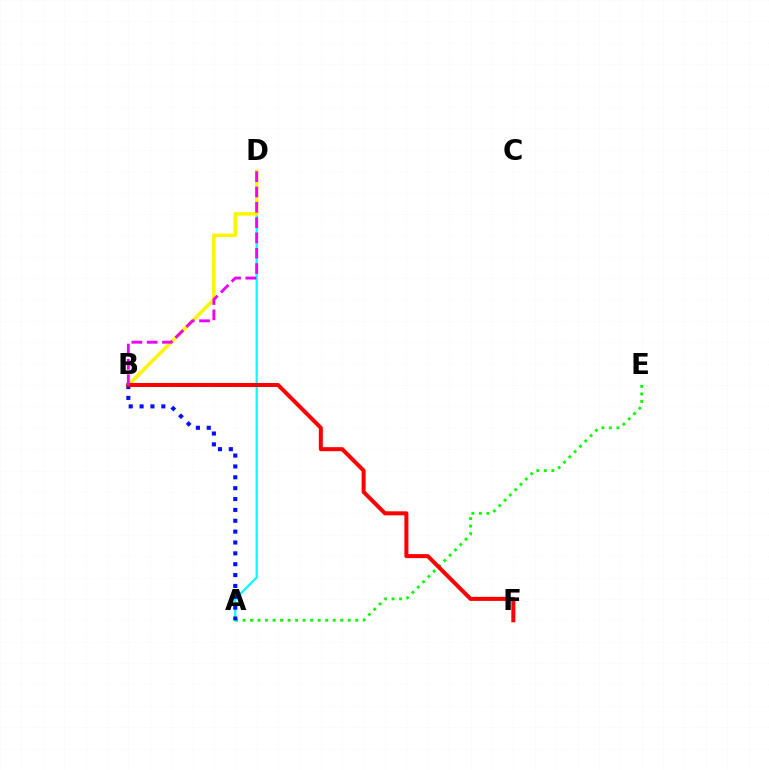{('A', 'D'): [{'color': '#00fff6', 'line_style': 'solid', 'thickness': 1.6}], ('B', 'D'): [{'color': '#fcf500', 'line_style': 'solid', 'thickness': 2.54}, {'color': '#ee00ff', 'line_style': 'dashed', 'thickness': 2.08}], ('A', 'E'): [{'color': '#08ff00', 'line_style': 'dotted', 'thickness': 2.04}], ('A', 'B'): [{'color': '#0010ff', 'line_style': 'dotted', 'thickness': 2.95}], ('B', 'F'): [{'color': '#ff0000', 'line_style': 'solid', 'thickness': 2.89}]}